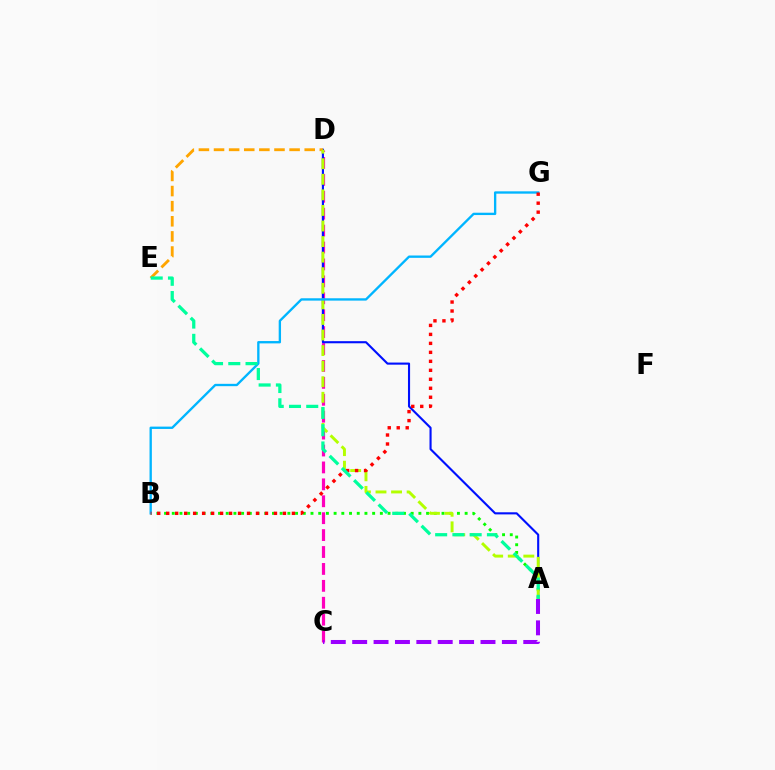{('C', 'D'): [{'color': '#ff00bd', 'line_style': 'dashed', 'thickness': 2.3}], ('A', 'D'): [{'color': '#0010ff', 'line_style': 'solid', 'thickness': 1.52}, {'color': '#b3ff00', 'line_style': 'dashed', 'thickness': 2.12}], ('D', 'E'): [{'color': '#ffa500', 'line_style': 'dashed', 'thickness': 2.05}], ('A', 'B'): [{'color': '#08ff00', 'line_style': 'dotted', 'thickness': 2.09}], ('B', 'G'): [{'color': '#00b5ff', 'line_style': 'solid', 'thickness': 1.68}, {'color': '#ff0000', 'line_style': 'dotted', 'thickness': 2.44}], ('A', 'C'): [{'color': '#9b00ff', 'line_style': 'dashed', 'thickness': 2.91}], ('A', 'E'): [{'color': '#00ff9d', 'line_style': 'dashed', 'thickness': 2.34}]}